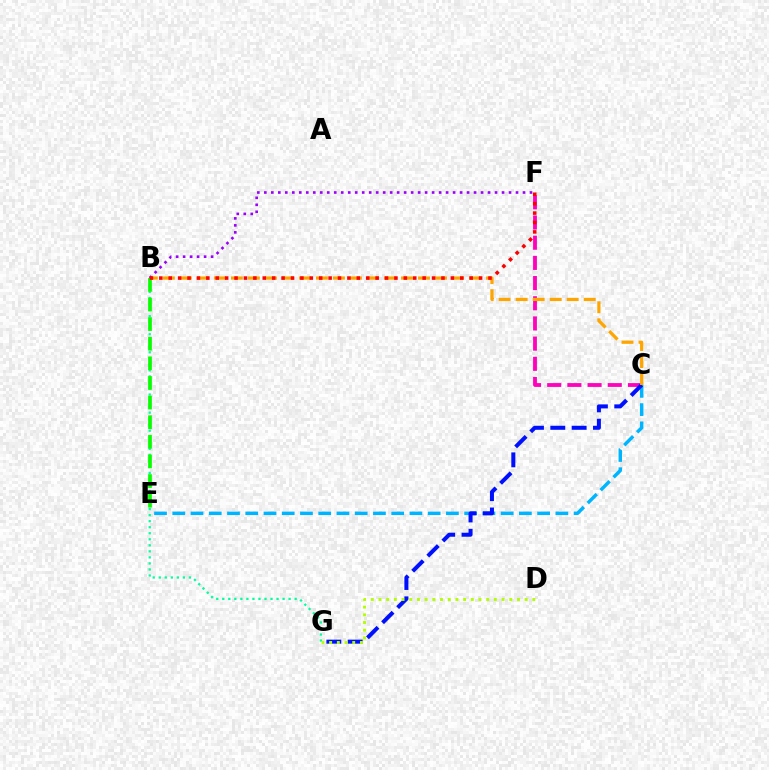{('C', 'F'): [{'color': '#ff00bd', 'line_style': 'dashed', 'thickness': 2.74}], ('C', 'E'): [{'color': '#00b5ff', 'line_style': 'dashed', 'thickness': 2.48}], ('C', 'G'): [{'color': '#0010ff', 'line_style': 'dashed', 'thickness': 2.9}], ('B', 'G'): [{'color': '#00ff9d', 'line_style': 'dotted', 'thickness': 1.64}], ('D', 'G'): [{'color': '#b3ff00', 'line_style': 'dotted', 'thickness': 2.09}], ('B', 'C'): [{'color': '#ffa500', 'line_style': 'dashed', 'thickness': 2.31}], ('B', 'E'): [{'color': '#08ff00', 'line_style': 'dashed', 'thickness': 2.67}], ('B', 'F'): [{'color': '#9b00ff', 'line_style': 'dotted', 'thickness': 1.9}, {'color': '#ff0000', 'line_style': 'dotted', 'thickness': 2.56}]}